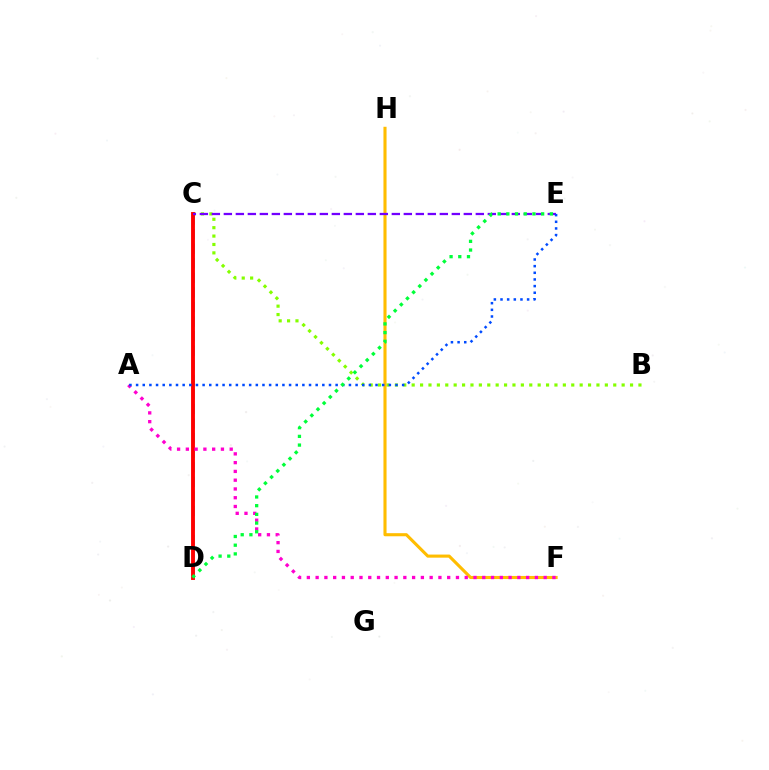{('C', 'D'): [{'color': '#00fff6', 'line_style': 'dashed', 'thickness': 1.98}, {'color': '#ff0000', 'line_style': 'solid', 'thickness': 2.79}], ('B', 'C'): [{'color': '#84ff00', 'line_style': 'dotted', 'thickness': 2.28}], ('F', 'H'): [{'color': '#ffbd00', 'line_style': 'solid', 'thickness': 2.23}], ('C', 'E'): [{'color': '#7200ff', 'line_style': 'dashed', 'thickness': 1.63}], ('A', 'F'): [{'color': '#ff00cf', 'line_style': 'dotted', 'thickness': 2.38}], ('A', 'E'): [{'color': '#004bff', 'line_style': 'dotted', 'thickness': 1.81}], ('D', 'E'): [{'color': '#00ff39', 'line_style': 'dotted', 'thickness': 2.36}]}